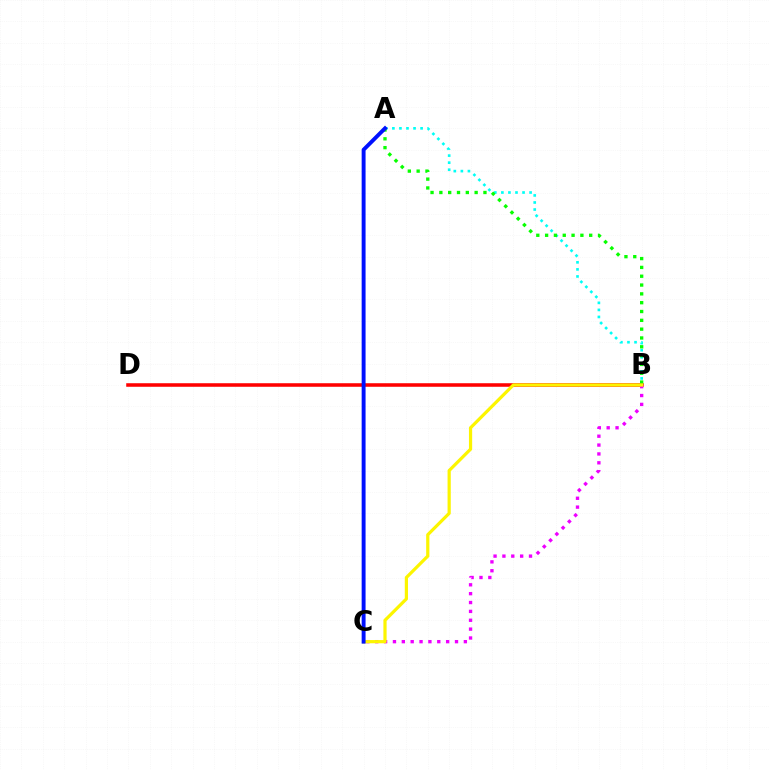{('A', 'B'): [{'color': '#00fff6', 'line_style': 'dotted', 'thickness': 1.92}, {'color': '#08ff00', 'line_style': 'dotted', 'thickness': 2.4}], ('B', 'D'): [{'color': '#ff0000', 'line_style': 'solid', 'thickness': 2.55}], ('B', 'C'): [{'color': '#ee00ff', 'line_style': 'dotted', 'thickness': 2.41}, {'color': '#fcf500', 'line_style': 'solid', 'thickness': 2.31}], ('A', 'C'): [{'color': '#0010ff', 'line_style': 'solid', 'thickness': 2.81}]}